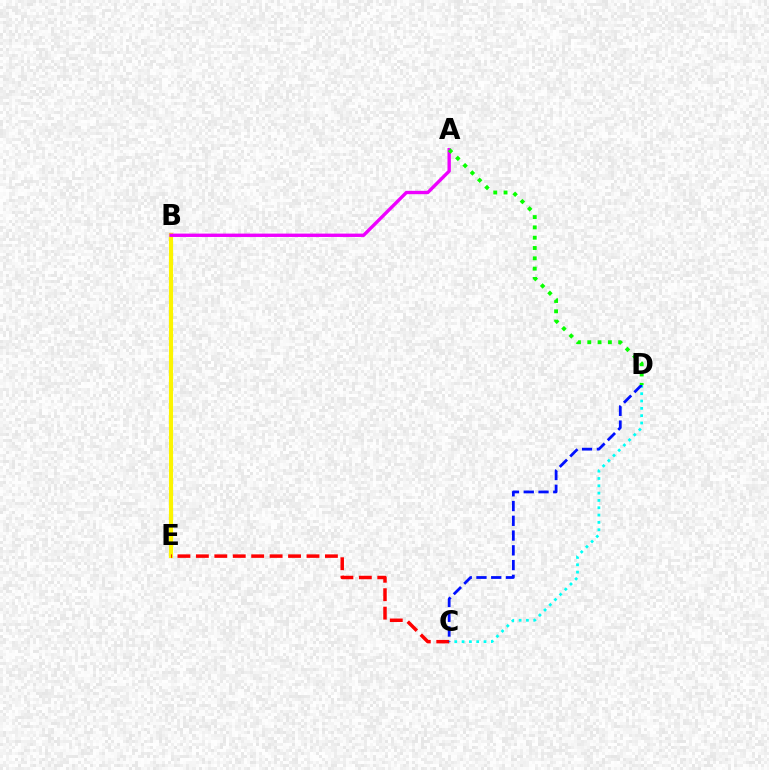{('B', 'E'): [{'color': '#fcf500', 'line_style': 'solid', 'thickness': 2.98}], ('A', 'B'): [{'color': '#ee00ff', 'line_style': 'solid', 'thickness': 2.42}], ('C', 'D'): [{'color': '#00fff6', 'line_style': 'dotted', 'thickness': 1.99}, {'color': '#0010ff', 'line_style': 'dashed', 'thickness': 2.01}], ('C', 'E'): [{'color': '#ff0000', 'line_style': 'dashed', 'thickness': 2.5}], ('A', 'D'): [{'color': '#08ff00', 'line_style': 'dotted', 'thickness': 2.8}]}